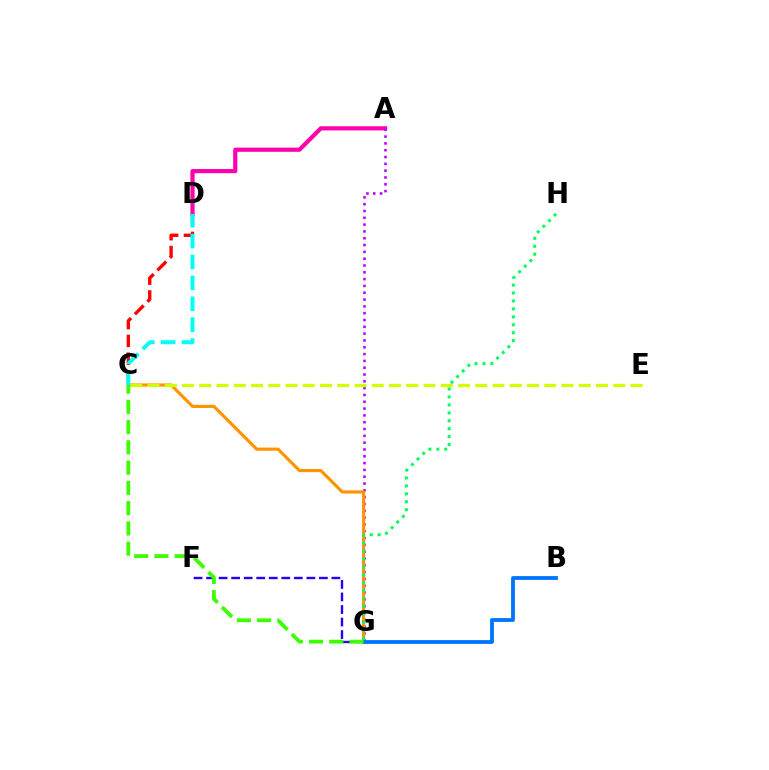{('A', 'D'): [{'color': '#ff00ac', 'line_style': 'solid', 'thickness': 3.0}], ('F', 'G'): [{'color': '#2500ff', 'line_style': 'dashed', 'thickness': 1.7}], ('A', 'G'): [{'color': '#b900ff', 'line_style': 'dotted', 'thickness': 1.85}], ('C', 'G'): [{'color': '#ff9400', 'line_style': 'solid', 'thickness': 2.26}, {'color': '#3dff00', 'line_style': 'dashed', 'thickness': 2.75}], ('C', 'D'): [{'color': '#ff0000', 'line_style': 'dashed', 'thickness': 2.41}, {'color': '#00fff6', 'line_style': 'dashed', 'thickness': 2.84}], ('C', 'E'): [{'color': '#d1ff00', 'line_style': 'dashed', 'thickness': 2.34}], ('B', 'G'): [{'color': '#0074ff', 'line_style': 'solid', 'thickness': 2.73}], ('G', 'H'): [{'color': '#00ff5c', 'line_style': 'dotted', 'thickness': 2.16}]}